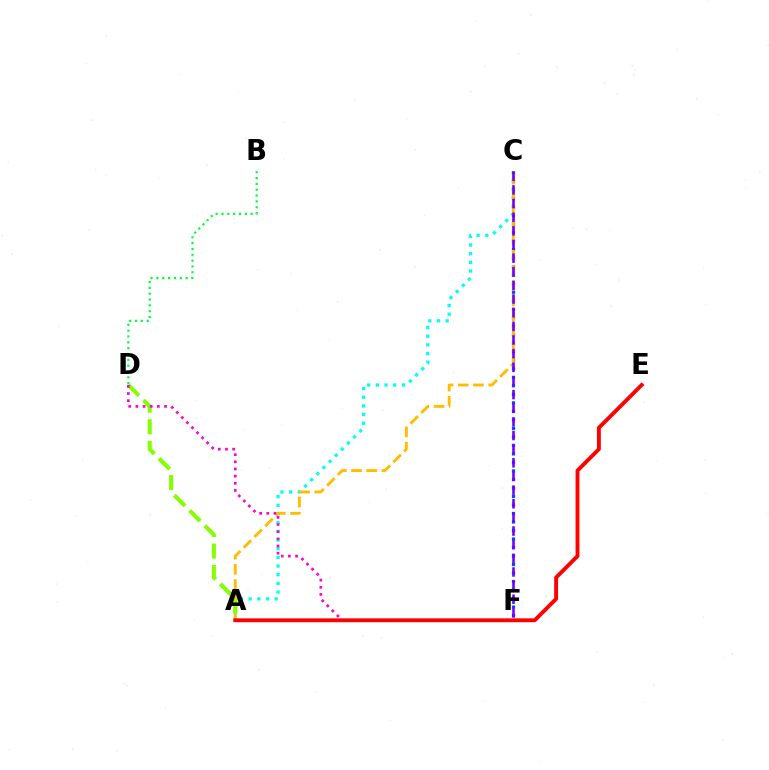{('A', 'C'): [{'color': '#00fff6', 'line_style': 'dotted', 'thickness': 2.36}, {'color': '#ffbd00', 'line_style': 'dashed', 'thickness': 2.07}], ('C', 'F'): [{'color': '#004bff', 'line_style': 'dotted', 'thickness': 2.31}, {'color': '#7200ff', 'line_style': 'dashed', 'thickness': 1.85}], ('A', 'D'): [{'color': '#84ff00', 'line_style': 'dashed', 'thickness': 2.93}], ('B', 'D'): [{'color': '#00ff39', 'line_style': 'dotted', 'thickness': 1.59}], ('D', 'F'): [{'color': '#ff00cf', 'line_style': 'dotted', 'thickness': 1.94}], ('A', 'E'): [{'color': '#ff0000', 'line_style': 'solid', 'thickness': 2.79}]}